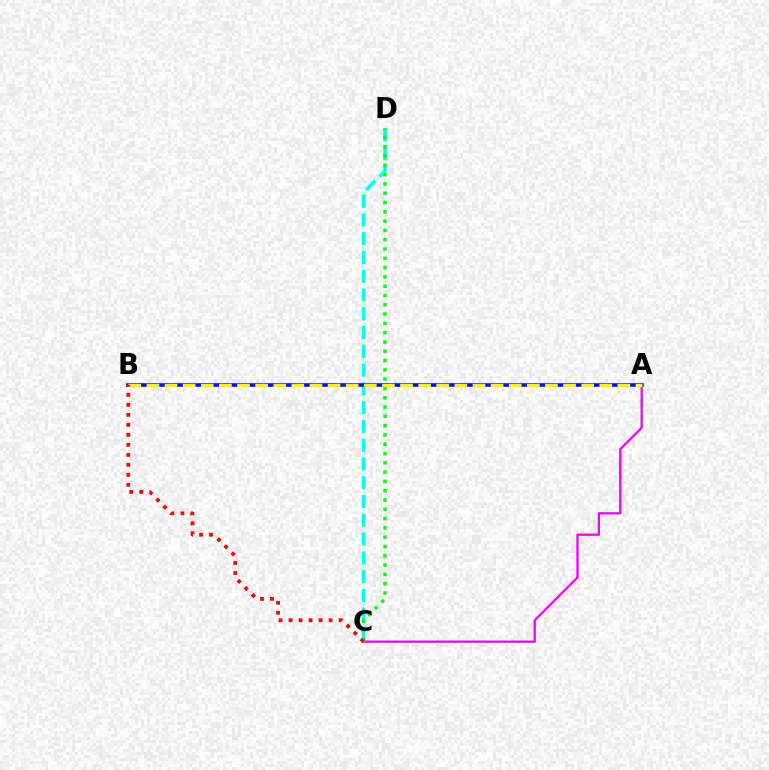{('A', 'C'): [{'color': '#ee00ff', 'line_style': 'solid', 'thickness': 1.63}], ('C', 'D'): [{'color': '#00fff6', 'line_style': 'dashed', 'thickness': 2.55}, {'color': '#08ff00', 'line_style': 'dotted', 'thickness': 2.53}], ('A', 'B'): [{'color': '#0010ff', 'line_style': 'solid', 'thickness': 2.6}, {'color': '#fcf500', 'line_style': 'dashed', 'thickness': 2.46}], ('B', 'C'): [{'color': '#ff0000', 'line_style': 'dotted', 'thickness': 2.72}]}